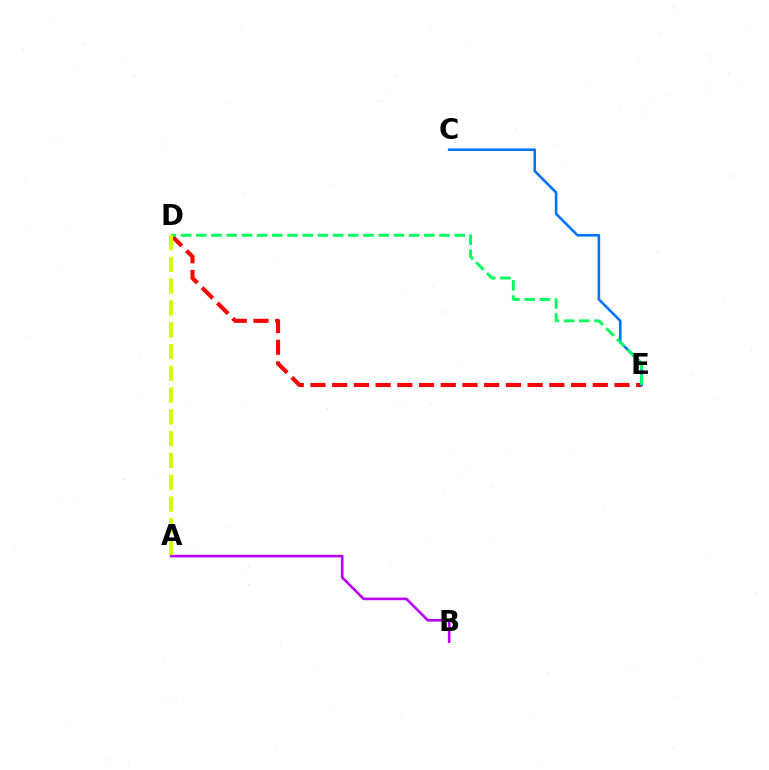{('A', 'B'): [{'color': '#b900ff', 'line_style': 'solid', 'thickness': 1.87}], ('D', 'E'): [{'color': '#ff0000', 'line_style': 'dashed', 'thickness': 2.95}, {'color': '#00ff5c', 'line_style': 'dashed', 'thickness': 2.06}], ('C', 'E'): [{'color': '#0074ff', 'line_style': 'solid', 'thickness': 1.87}], ('A', 'D'): [{'color': '#d1ff00', 'line_style': 'dashed', 'thickness': 2.96}]}